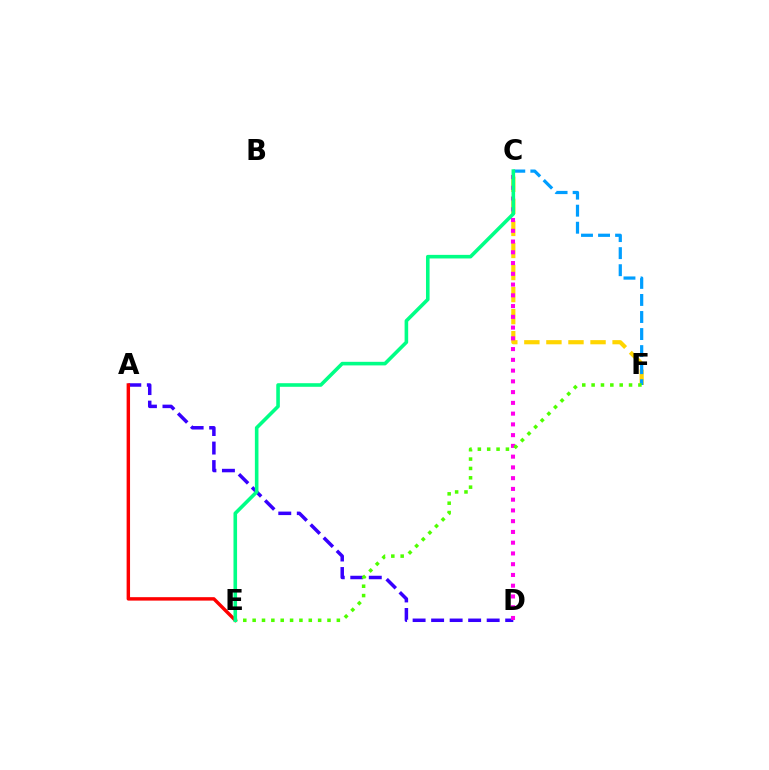{('C', 'F'): [{'color': '#ffd500', 'line_style': 'dashed', 'thickness': 3.0}, {'color': '#009eff', 'line_style': 'dashed', 'thickness': 2.32}], ('A', 'D'): [{'color': '#3700ff', 'line_style': 'dashed', 'thickness': 2.52}], ('A', 'E'): [{'color': '#ff0000', 'line_style': 'solid', 'thickness': 2.47}], ('C', 'D'): [{'color': '#ff00ed', 'line_style': 'dotted', 'thickness': 2.92}], ('E', 'F'): [{'color': '#4fff00', 'line_style': 'dotted', 'thickness': 2.54}], ('C', 'E'): [{'color': '#00ff86', 'line_style': 'solid', 'thickness': 2.58}]}